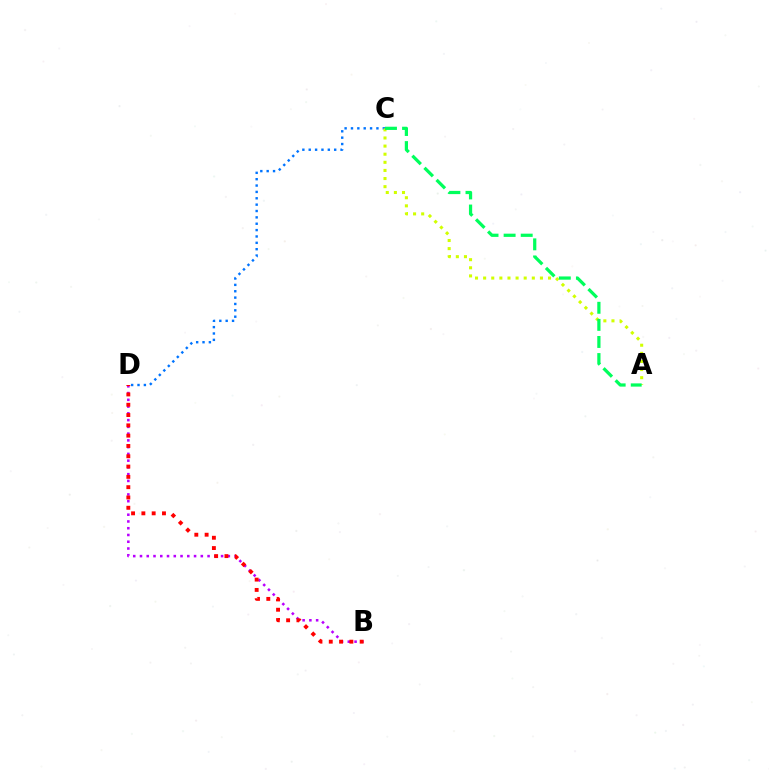{('B', 'D'): [{'color': '#b900ff', 'line_style': 'dotted', 'thickness': 1.84}, {'color': '#ff0000', 'line_style': 'dotted', 'thickness': 2.8}], ('C', 'D'): [{'color': '#0074ff', 'line_style': 'dotted', 'thickness': 1.73}], ('A', 'C'): [{'color': '#d1ff00', 'line_style': 'dotted', 'thickness': 2.2}, {'color': '#00ff5c', 'line_style': 'dashed', 'thickness': 2.32}]}